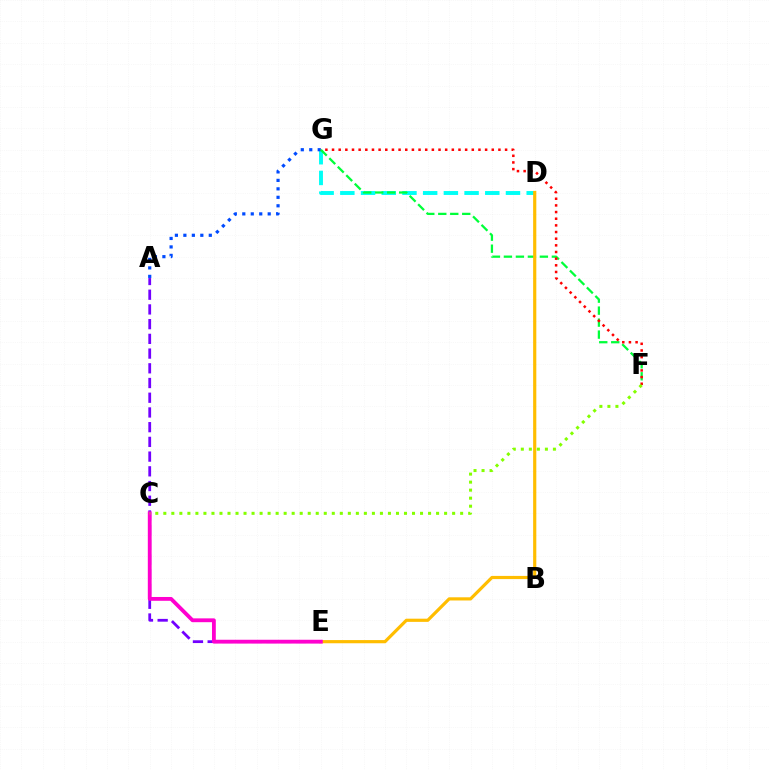{('D', 'G'): [{'color': '#00fff6', 'line_style': 'dashed', 'thickness': 2.81}], ('A', 'G'): [{'color': '#004bff', 'line_style': 'dotted', 'thickness': 2.3}], ('F', 'G'): [{'color': '#00ff39', 'line_style': 'dashed', 'thickness': 1.63}, {'color': '#ff0000', 'line_style': 'dotted', 'thickness': 1.81}], ('A', 'E'): [{'color': '#7200ff', 'line_style': 'dashed', 'thickness': 2.0}], ('D', 'E'): [{'color': '#ffbd00', 'line_style': 'solid', 'thickness': 2.29}], ('C', 'E'): [{'color': '#ff00cf', 'line_style': 'solid', 'thickness': 2.75}], ('C', 'F'): [{'color': '#84ff00', 'line_style': 'dotted', 'thickness': 2.18}]}